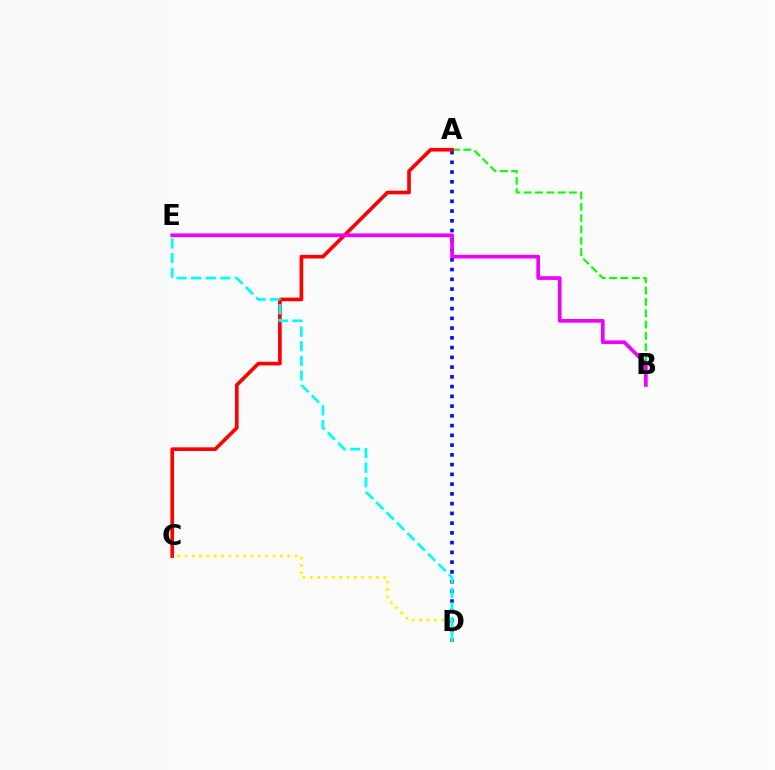{('A', 'D'): [{'color': '#0010ff', 'line_style': 'dotted', 'thickness': 2.65}], ('A', 'B'): [{'color': '#08ff00', 'line_style': 'dashed', 'thickness': 1.54}], ('A', 'C'): [{'color': '#ff0000', 'line_style': 'solid', 'thickness': 2.63}], ('C', 'D'): [{'color': '#fcf500', 'line_style': 'dotted', 'thickness': 2.0}], ('D', 'E'): [{'color': '#00fff6', 'line_style': 'dashed', 'thickness': 1.99}], ('B', 'E'): [{'color': '#ee00ff', 'line_style': 'solid', 'thickness': 2.66}]}